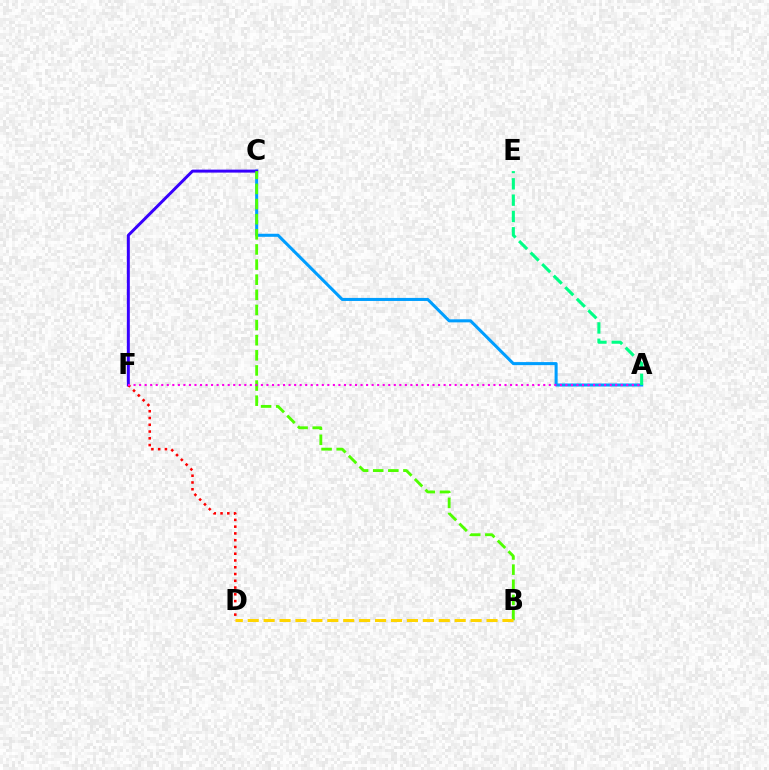{('A', 'C'): [{'color': '#009eff', 'line_style': 'solid', 'thickness': 2.19}], ('C', 'F'): [{'color': '#3700ff', 'line_style': 'solid', 'thickness': 2.14}], ('B', 'C'): [{'color': '#4fff00', 'line_style': 'dashed', 'thickness': 2.05}], ('D', 'F'): [{'color': '#ff0000', 'line_style': 'dotted', 'thickness': 1.84}], ('A', 'F'): [{'color': '#ff00ed', 'line_style': 'dotted', 'thickness': 1.5}], ('B', 'D'): [{'color': '#ffd500', 'line_style': 'dashed', 'thickness': 2.16}], ('A', 'E'): [{'color': '#00ff86', 'line_style': 'dashed', 'thickness': 2.22}]}